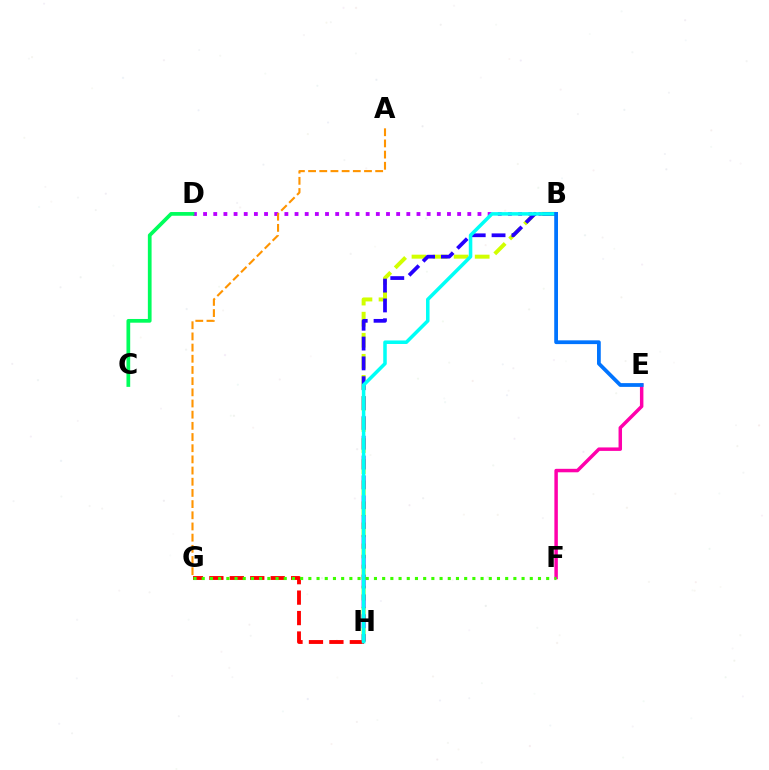{('G', 'H'): [{'color': '#ff0000', 'line_style': 'dashed', 'thickness': 2.78}], ('B', 'D'): [{'color': '#b900ff', 'line_style': 'dotted', 'thickness': 2.76}], ('B', 'H'): [{'color': '#d1ff00', 'line_style': 'dashed', 'thickness': 2.86}, {'color': '#2500ff', 'line_style': 'dashed', 'thickness': 2.69}, {'color': '#00fff6', 'line_style': 'solid', 'thickness': 2.54}], ('C', 'D'): [{'color': '#00ff5c', 'line_style': 'solid', 'thickness': 2.68}], ('E', 'F'): [{'color': '#ff00ac', 'line_style': 'solid', 'thickness': 2.5}], ('A', 'G'): [{'color': '#ff9400', 'line_style': 'dashed', 'thickness': 1.52}], ('F', 'G'): [{'color': '#3dff00', 'line_style': 'dotted', 'thickness': 2.23}], ('B', 'E'): [{'color': '#0074ff', 'line_style': 'solid', 'thickness': 2.71}]}